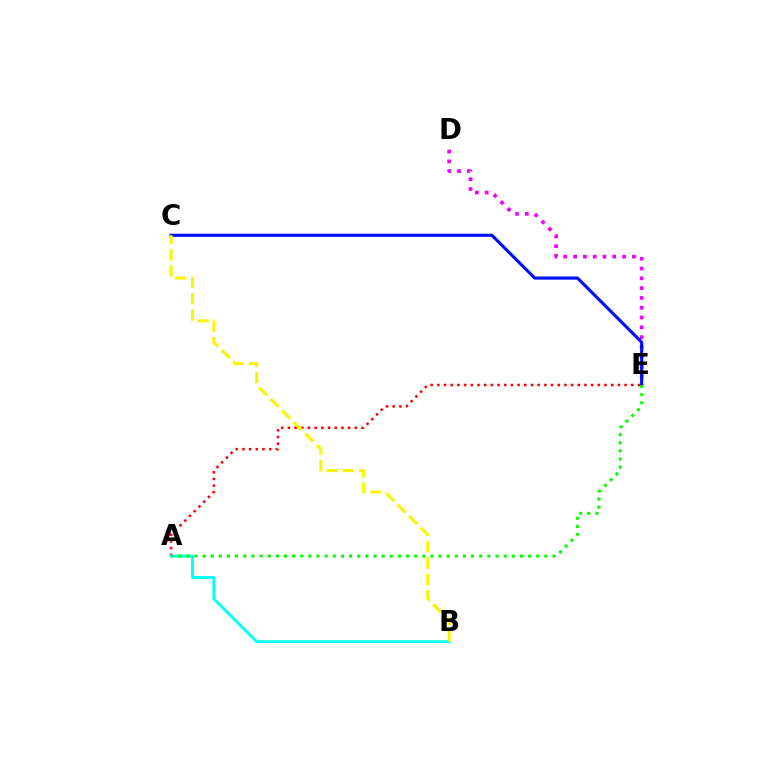{('D', 'E'): [{'color': '#ee00ff', 'line_style': 'dotted', 'thickness': 2.66}], ('C', 'E'): [{'color': '#0010ff', 'line_style': 'solid', 'thickness': 2.26}], ('A', 'E'): [{'color': '#ff0000', 'line_style': 'dotted', 'thickness': 1.82}, {'color': '#08ff00', 'line_style': 'dotted', 'thickness': 2.21}], ('A', 'B'): [{'color': '#00fff6', 'line_style': 'solid', 'thickness': 2.07}], ('B', 'C'): [{'color': '#fcf500', 'line_style': 'dashed', 'thickness': 2.22}]}